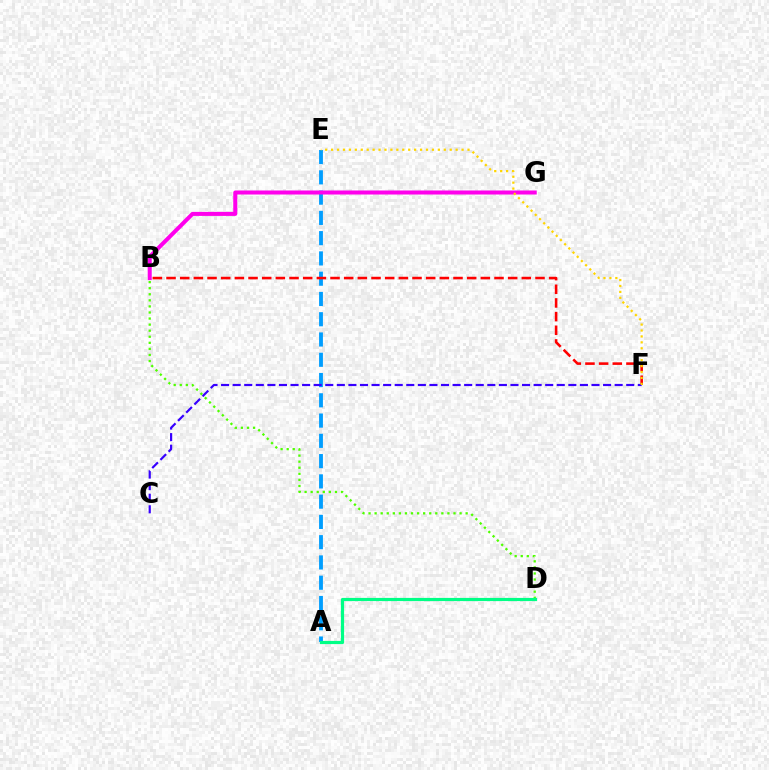{('A', 'E'): [{'color': '#009eff', 'line_style': 'dashed', 'thickness': 2.75}], ('B', 'G'): [{'color': '#ff00ed', 'line_style': 'solid', 'thickness': 2.9}], ('B', 'F'): [{'color': '#ff0000', 'line_style': 'dashed', 'thickness': 1.86}], ('C', 'F'): [{'color': '#3700ff', 'line_style': 'dashed', 'thickness': 1.57}], ('B', 'D'): [{'color': '#4fff00', 'line_style': 'dotted', 'thickness': 1.65}], ('E', 'F'): [{'color': '#ffd500', 'line_style': 'dotted', 'thickness': 1.61}], ('A', 'D'): [{'color': '#00ff86', 'line_style': 'solid', 'thickness': 2.29}]}